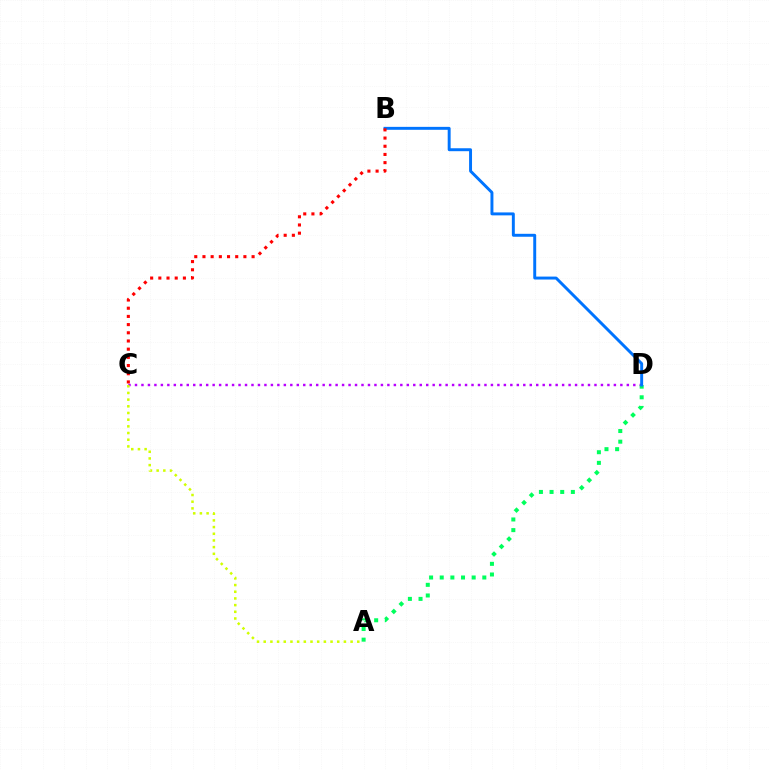{('C', 'D'): [{'color': '#b900ff', 'line_style': 'dotted', 'thickness': 1.76}], ('A', 'D'): [{'color': '#00ff5c', 'line_style': 'dotted', 'thickness': 2.89}], ('A', 'C'): [{'color': '#d1ff00', 'line_style': 'dotted', 'thickness': 1.82}], ('B', 'D'): [{'color': '#0074ff', 'line_style': 'solid', 'thickness': 2.12}], ('B', 'C'): [{'color': '#ff0000', 'line_style': 'dotted', 'thickness': 2.22}]}